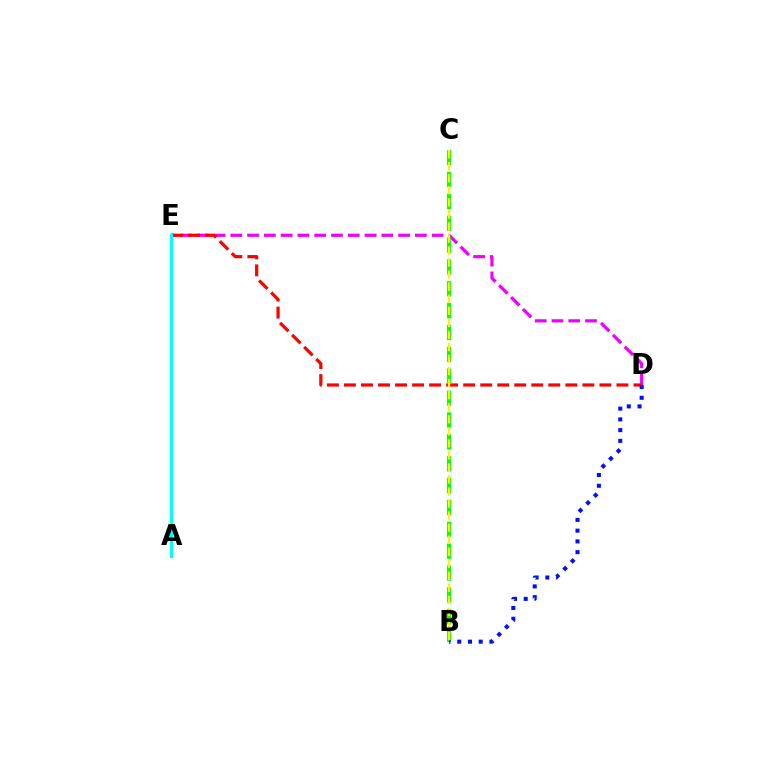{('D', 'E'): [{'color': '#ee00ff', 'line_style': 'dashed', 'thickness': 2.28}, {'color': '#ff0000', 'line_style': 'dashed', 'thickness': 2.31}], ('B', 'C'): [{'color': '#08ff00', 'line_style': 'dashed', 'thickness': 2.97}, {'color': '#fcf500', 'line_style': 'dashed', 'thickness': 1.64}], ('B', 'D'): [{'color': '#0010ff', 'line_style': 'dotted', 'thickness': 2.92}], ('A', 'E'): [{'color': '#00fff6', 'line_style': 'solid', 'thickness': 2.32}]}